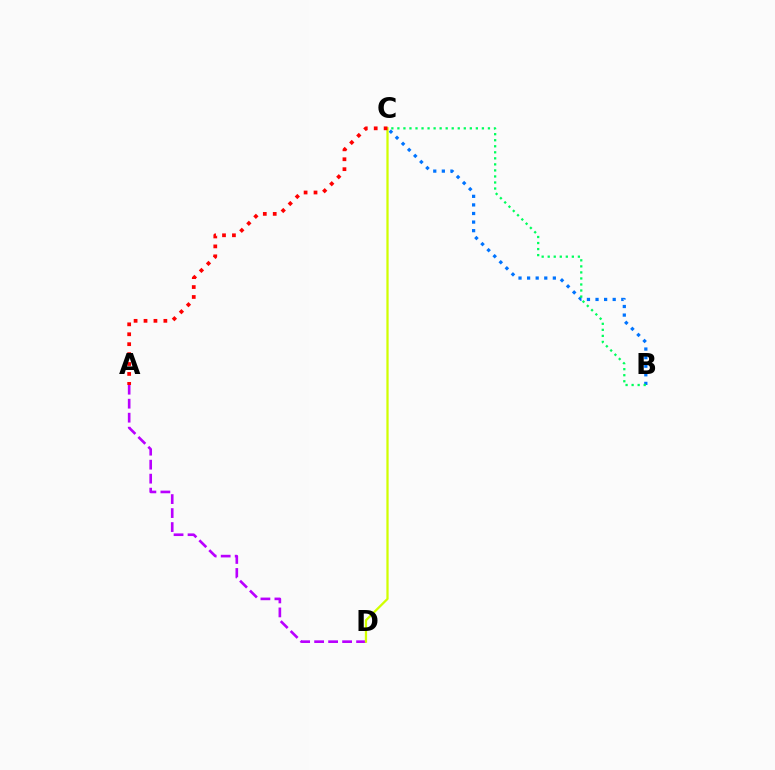{('A', 'D'): [{'color': '#b900ff', 'line_style': 'dashed', 'thickness': 1.9}], ('B', 'C'): [{'color': '#0074ff', 'line_style': 'dotted', 'thickness': 2.33}, {'color': '#00ff5c', 'line_style': 'dotted', 'thickness': 1.64}], ('C', 'D'): [{'color': '#d1ff00', 'line_style': 'solid', 'thickness': 1.63}], ('A', 'C'): [{'color': '#ff0000', 'line_style': 'dotted', 'thickness': 2.7}]}